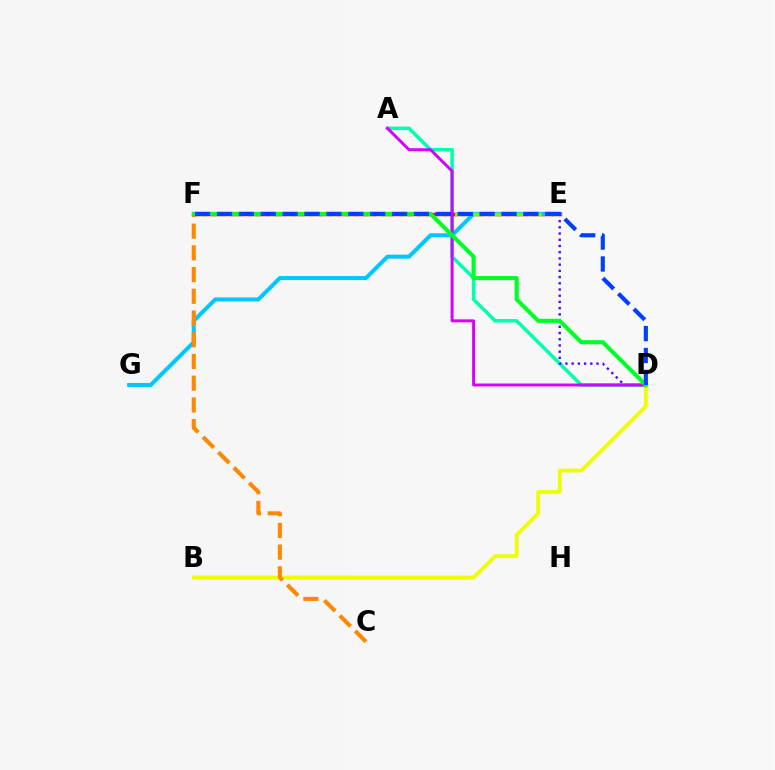{('E', 'F'): [{'color': '#ff00a0', 'line_style': 'dotted', 'thickness': 2.42}, {'color': '#ff0000', 'line_style': 'solid', 'thickness': 2.46}, {'color': '#66ff00', 'line_style': 'dashed', 'thickness': 2.52}], ('A', 'D'): [{'color': '#00ffaf', 'line_style': 'solid', 'thickness': 2.54}, {'color': '#d600ff', 'line_style': 'solid', 'thickness': 2.13}], ('B', 'D'): [{'color': '#eeff00', 'line_style': 'solid', 'thickness': 2.73}], ('E', 'G'): [{'color': '#00c7ff', 'line_style': 'solid', 'thickness': 2.9}], ('C', 'F'): [{'color': '#ff8800', 'line_style': 'dashed', 'thickness': 2.95}], ('D', 'E'): [{'color': '#4f00ff', 'line_style': 'dotted', 'thickness': 1.69}], ('D', 'F'): [{'color': '#00ff27', 'line_style': 'solid', 'thickness': 2.95}, {'color': '#003fff', 'line_style': 'dashed', 'thickness': 2.97}]}